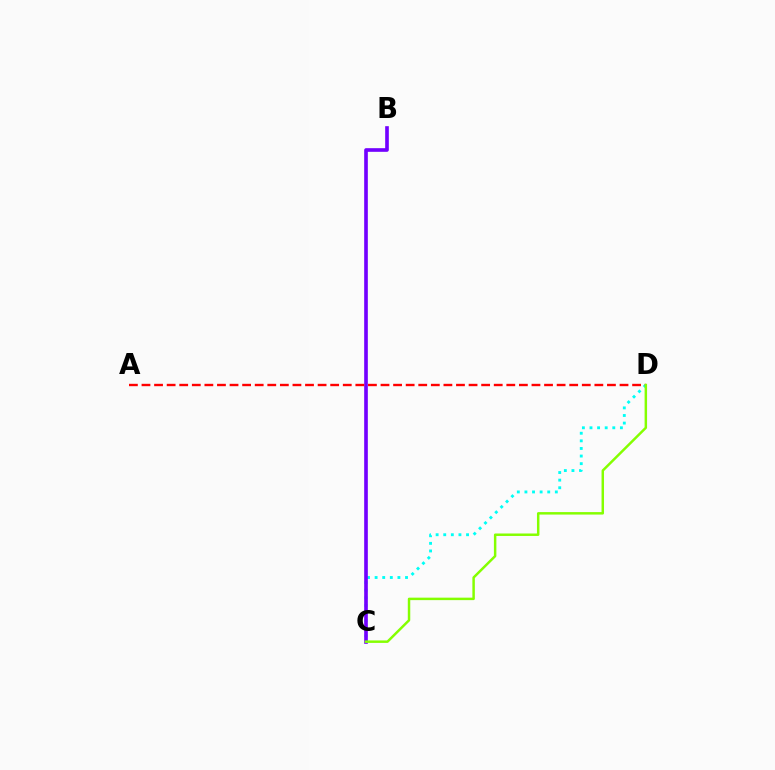{('C', 'D'): [{'color': '#00fff6', 'line_style': 'dotted', 'thickness': 2.07}, {'color': '#84ff00', 'line_style': 'solid', 'thickness': 1.78}], ('B', 'C'): [{'color': '#7200ff', 'line_style': 'solid', 'thickness': 2.62}], ('A', 'D'): [{'color': '#ff0000', 'line_style': 'dashed', 'thickness': 1.71}]}